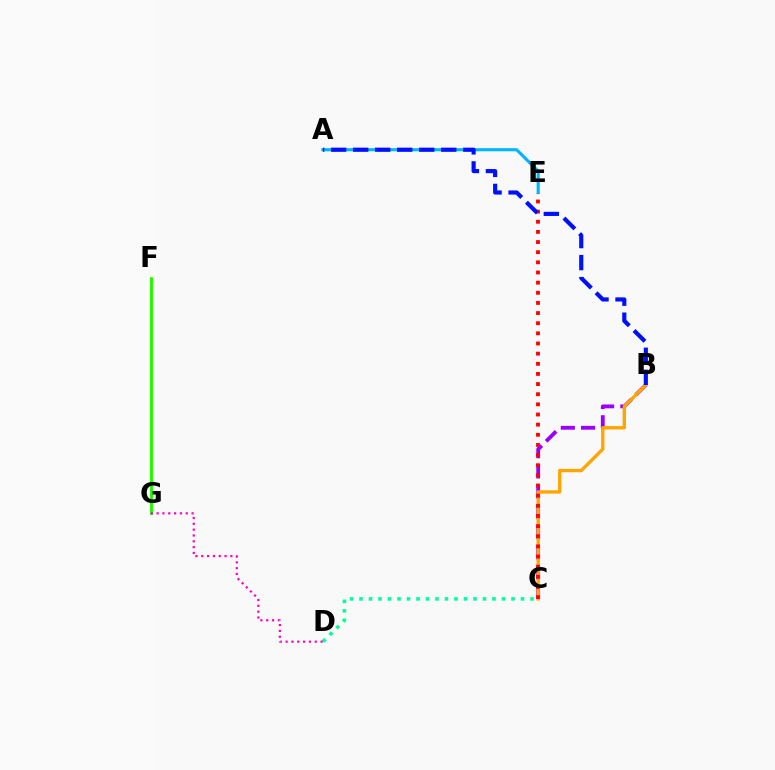{('F', 'G'): [{'color': '#b3ff00', 'line_style': 'solid', 'thickness': 2.01}, {'color': '#08ff00', 'line_style': 'solid', 'thickness': 1.87}], ('B', 'C'): [{'color': '#9b00ff', 'line_style': 'dashed', 'thickness': 2.75}, {'color': '#ffa500', 'line_style': 'solid', 'thickness': 2.4}], ('C', 'D'): [{'color': '#00ff9d', 'line_style': 'dotted', 'thickness': 2.58}], ('A', 'E'): [{'color': '#00b5ff', 'line_style': 'solid', 'thickness': 2.23}], ('C', 'E'): [{'color': '#ff0000', 'line_style': 'dotted', 'thickness': 2.76}], ('D', 'G'): [{'color': '#ff00bd', 'line_style': 'dotted', 'thickness': 1.58}], ('A', 'B'): [{'color': '#0010ff', 'line_style': 'dashed', 'thickness': 2.99}]}